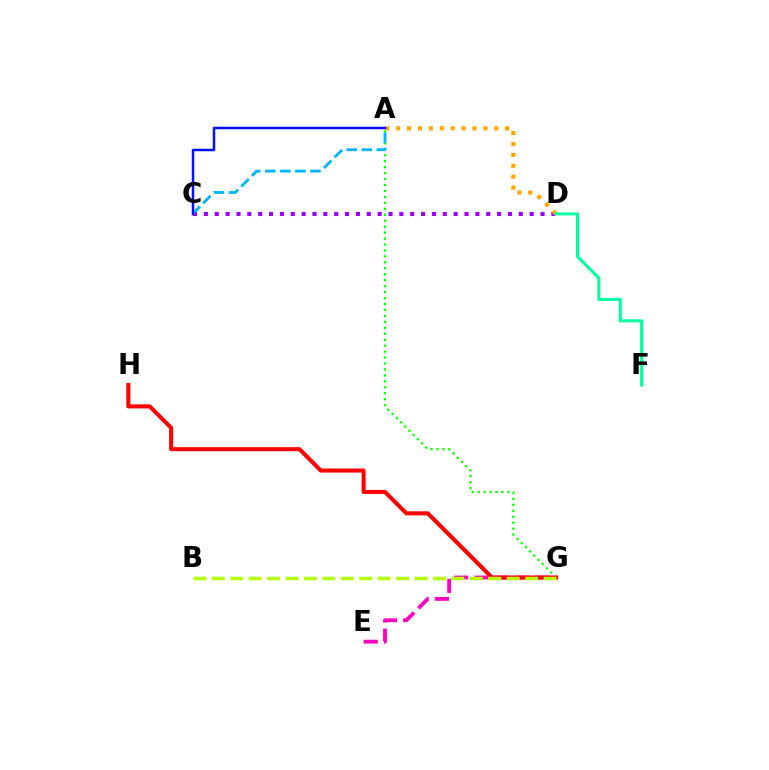{('C', 'D'): [{'color': '#9b00ff', 'line_style': 'dotted', 'thickness': 2.95}], ('E', 'G'): [{'color': '#ff00bd', 'line_style': 'dashed', 'thickness': 2.76}], ('A', 'G'): [{'color': '#08ff00', 'line_style': 'dotted', 'thickness': 1.62}], ('A', 'C'): [{'color': '#00b5ff', 'line_style': 'dashed', 'thickness': 2.04}, {'color': '#0010ff', 'line_style': 'solid', 'thickness': 1.79}], ('A', 'D'): [{'color': '#ffa500', 'line_style': 'dotted', 'thickness': 2.96}], ('G', 'H'): [{'color': '#ff0000', 'line_style': 'solid', 'thickness': 2.92}], ('D', 'F'): [{'color': '#00ff9d', 'line_style': 'solid', 'thickness': 2.19}], ('B', 'G'): [{'color': '#b3ff00', 'line_style': 'dashed', 'thickness': 2.5}]}